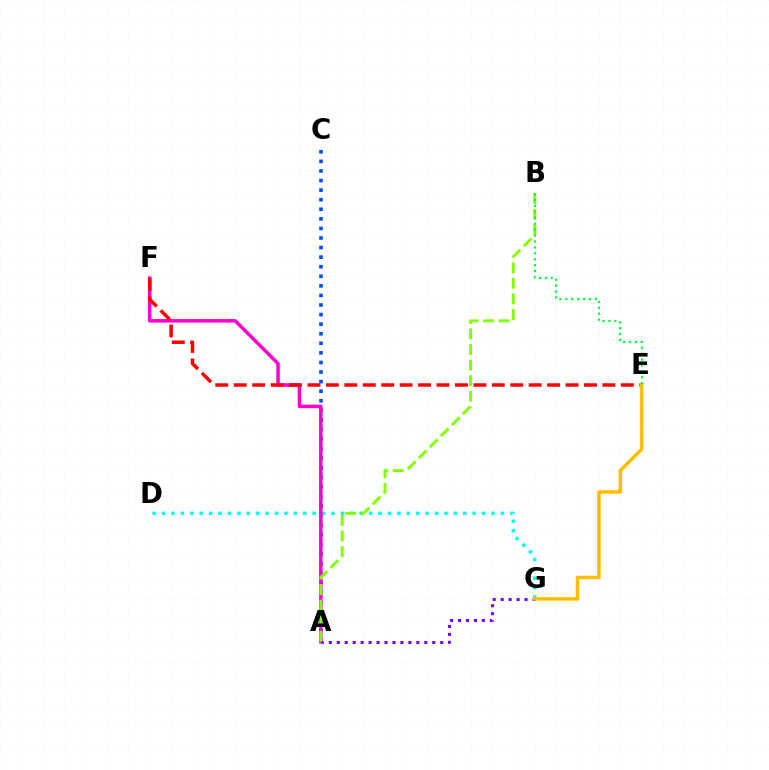{('A', 'C'): [{'color': '#004bff', 'line_style': 'dotted', 'thickness': 2.6}], ('D', 'G'): [{'color': '#00fff6', 'line_style': 'dotted', 'thickness': 2.56}], ('A', 'F'): [{'color': '#ff00cf', 'line_style': 'solid', 'thickness': 2.51}], ('E', 'F'): [{'color': '#ff0000', 'line_style': 'dashed', 'thickness': 2.5}], ('A', 'G'): [{'color': '#7200ff', 'line_style': 'dotted', 'thickness': 2.16}], ('A', 'B'): [{'color': '#84ff00', 'line_style': 'dashed', 'thickness': 2.12}], ('E', 'G'): [{'color': '#ffbd00', 'line_style': 'solid', 'thickness': 2.53}], ('B', 'E'): [{'color': '#00ff39', 'line_style': 'dotted', 'thickness': 1.61}]}